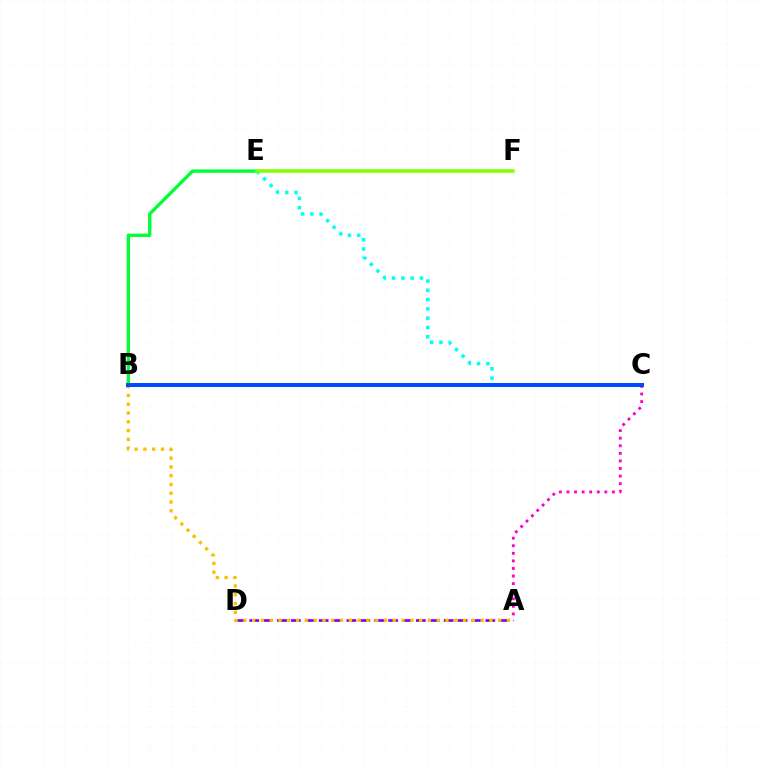{('A', 'D'): [{'color': '#7200ff', 'line_style': 'dashed', 'thickness': 1.89}], ('B', 'C'): [{'color': '#ff0000', 'line_style': 'dashed', 'thickness': 1.53}, {'color': '#004bff', 'line_style': 'solid', 'thickness': 2.88}], ('A', 'C'): [{'color': '#ff00cf', 'line_style': 'dotted', 'thickness': 2.06}], ('C', 'E'): [{'color': '#00fff6', 'line_style': 'dotted', 'thickness': 2.53}], ('B', 'E'): [{'color': '#00ff39', 'line_style': 'solid', 'thickness': 2.42}], ('A', 'B'): [{'color': '#ffbd00', 'line_style': 'dotted', 'thickness': 2.39}], ('E', 'F'): [{'color': '#84ff00', 'line_style': 'solid', 'thickness': 2.55}]}